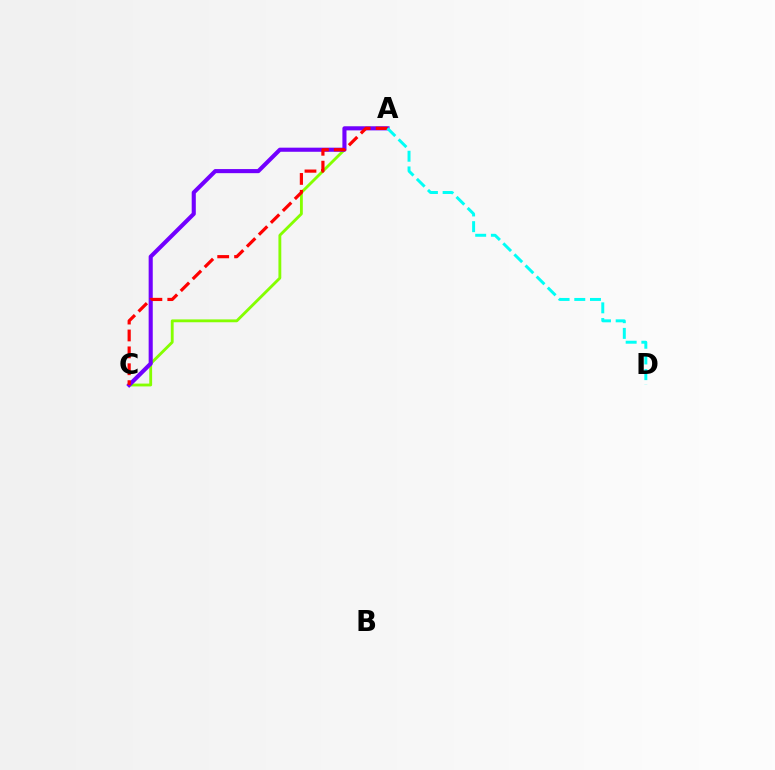{('A', 'C'): [{'color': '#84ff00', 'line_style': 'solid', 'thickness': 2.05}, {'color': '#7200ff', 'line_style': 'solid', 'thickness': 2.95}, {'color': '#ff0000', 'line_style': 'dashed', 'thickness': 2.29}], ('A', 'D'): [{'color': '#00fff6', 'line_style': 'dashed', 'thickness': 2.13}]}